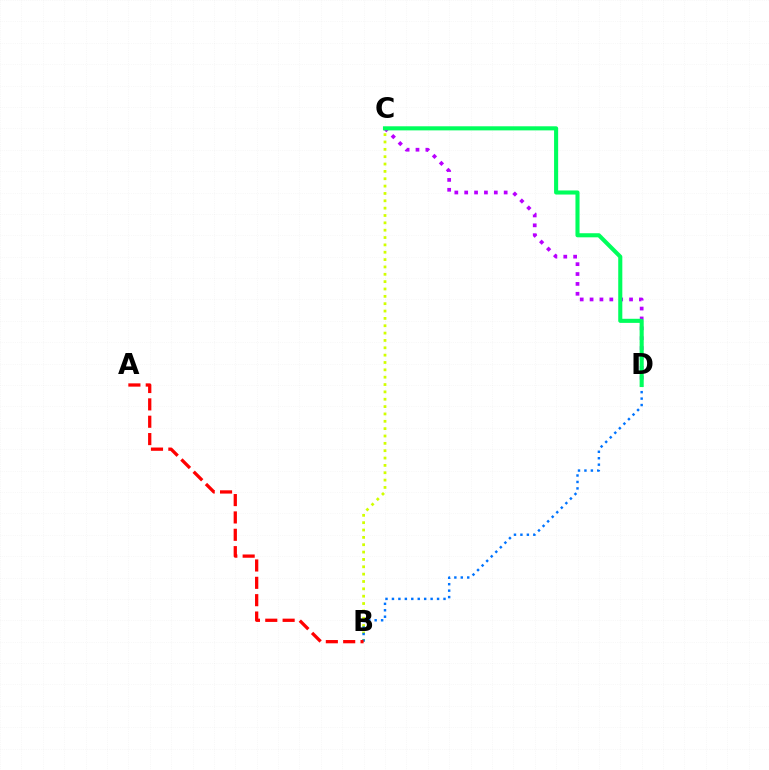{('C', 'D'): [{'color': '#b900ff', 'line_style': 'dotted', 'thickness': 2.68}, {'color': '#00ff5c', 'line_style': 'solid', 'thickness': 2.94}], ('B', 'C'): [{'color': '#d1ff00', 'line_style': 'dotted', 'thickness': 2.0}], ('B', 'D'): [{'color': '#0074ff', 'line_style': 'dotted', 'thickness': 1.75}], ('A', 'B'): [{'color': '#ff0000', 'line_style': 'dashed', 'thickness': 2.36}]}